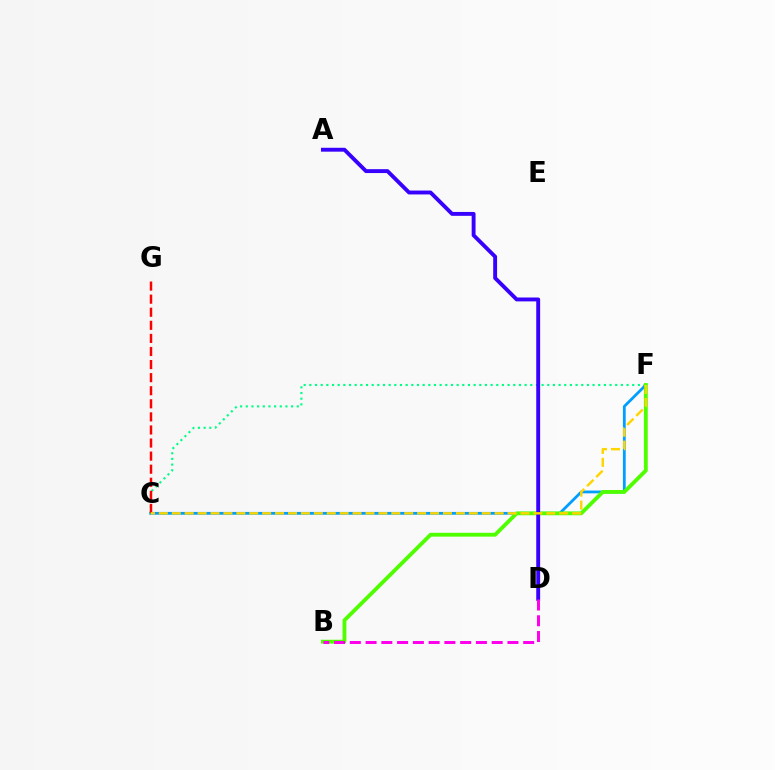{('C', 'F'): [{'color': '#00ff86', 'line_style': 'dotted', 'thickness': 1.54}, {'color': '#009eff', 'line_style': 'solid', 'thickness': 2.01}, {'color': '#ffd500', 'line_style': 'dashed', 'thickness': 1.75}], ('C', 'G'): [{'color': '#ff0000', 'line_style': 'dashed', 'thickness': 1.78}], ('B', 'F'): [{'color': '#4fff00', 'line_style': 'solid', 'thickness': 2.76}], ('A', 'D'): [{'color': '#3700ff', 'line_style': 'solid', 'thickness': 2.8}], ('B', 'D'): [{'color': '#ff00ed', 'line_style': 'dashed', 'thickness': 2.14}]}